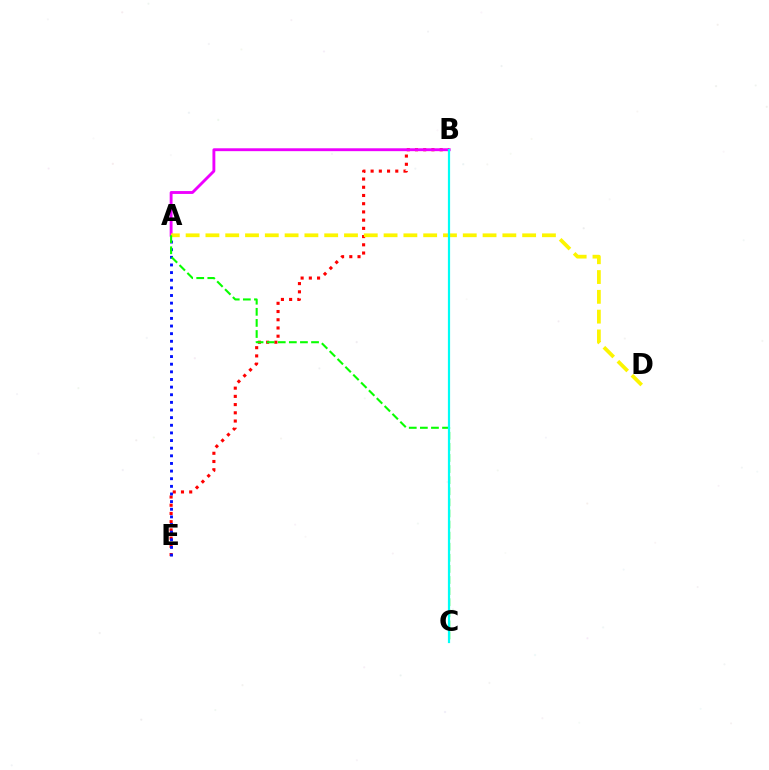{('B', 'E'): [{'color': '#ff0000', 'line_style': 'dotted', 'thickness': 2.23}], ('A', 'E'): [{'color': '#0010ff', 'line_style': 'dotted', 'thickness': 2.07}], ('A', 'B'): [{'color': '#ee00ff', 'line_style': 'solid', 'thickness': 2.07}], ('A', 'D'): [{'color': '#fcf500', 'line_style': 'dashed', 'thickness': 2.69}], ('A', 'C'): [{'color': '#08ff00', 'line_style': 'dashed', 'thickness': 1.51}], ('B', 'C'): [{'color': '#00fff6', 'line_style': 'solid', 'thickness': 1.59}]}